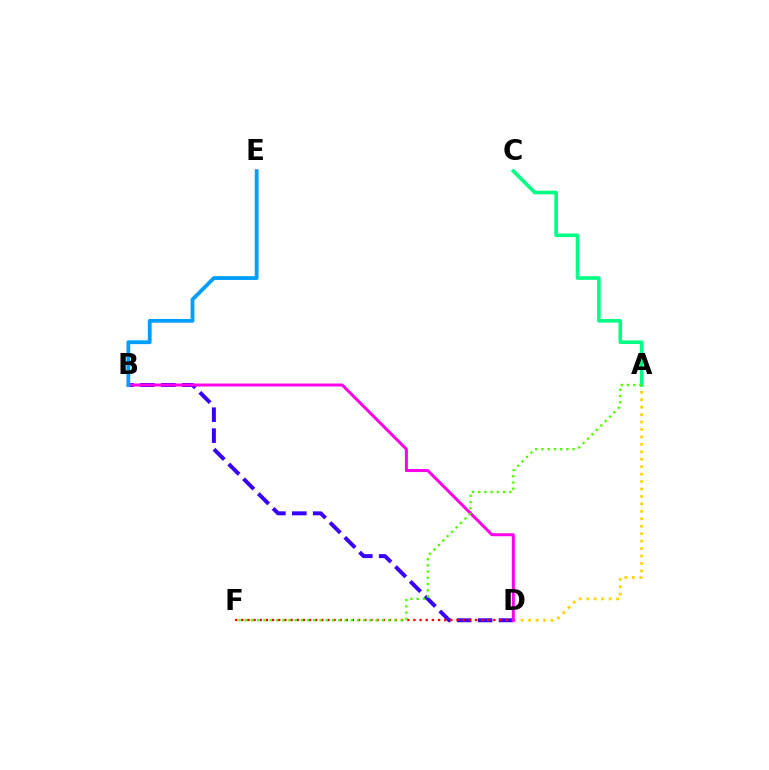{('B', 'D'): [{'color': '#3700ff', 'line_style': 'dashed', 'thickness': 2.84}, {'color': '#ff00ed', 'line_style': 'solid', 'thickness': 2.17}], ('A', 'D'): [{'color': '#ffd500', 'line_style': 'dotted', 'thickness': 2.02}], ('D', 'F'): [{'color': '#ff0000', 'line_style': 'dotted', 'thickness': 1.67}], ('B', 'E'): [{'color': '#009eff', 'line_style': 'solid', 'thickness': 2.73}], ('A', 'C'): [{'color': '#00ff86', 'line_style': 'solid', 'thickness': 2.6}], ('A', 'F'): [{'color': '#4fff00', 'line_style': 'dotted', 'thickness': 1.69}]}